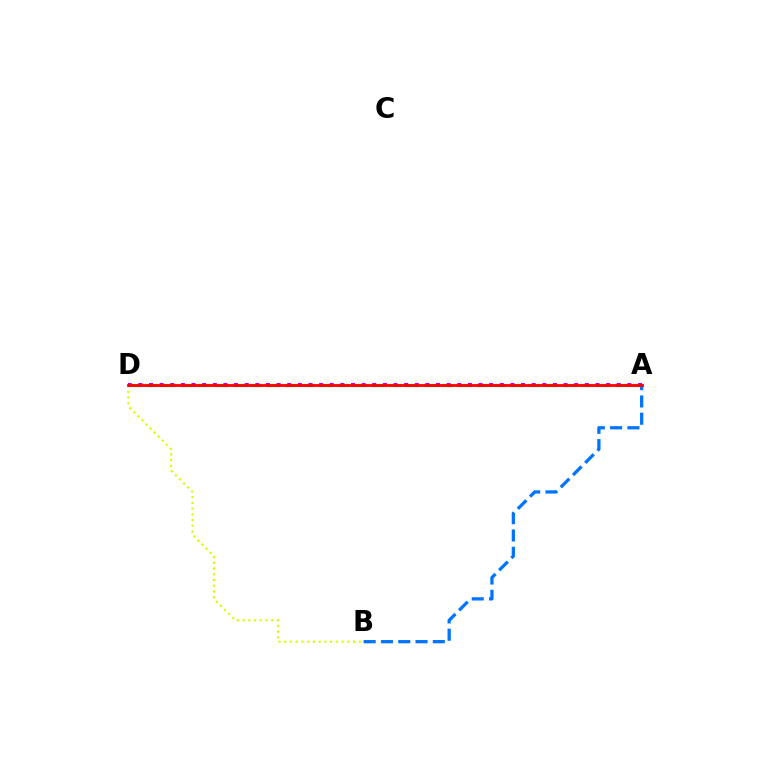{('A', 'D'): [{'color': '#00ff5c', 'line_style': 'dashed', 'thickness': 2.36}, {'color': '#b900ff', 'line_style': 'dotted', 'thickness': 2.89}, {'color': '#ff0000', 'line_style': 'solid', 'thickness': 2.01}], ('B', 'D'): [{'color': '#d1ff00', 'line_style': 'dotted', 'thickness': 1.56}], ('A', 'B'): [{'color': '#0074ff', 'line_style': 'dashed', 'thickness': 2.35}]}